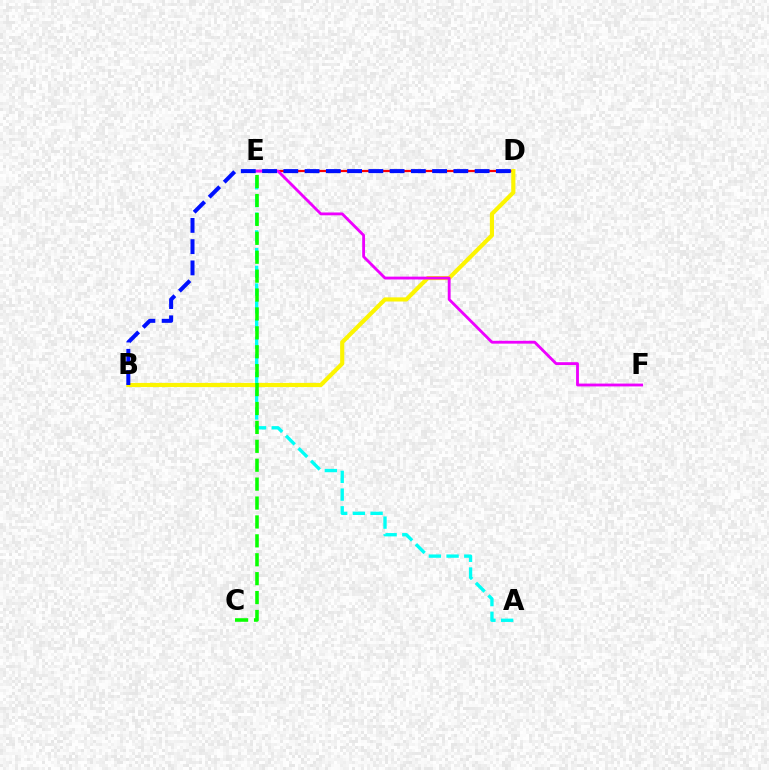{('D', 'E'): [{'color': '#ff0000', 'line_style': 'solid', 'thickness': 1.58}], ('A', 'E'): [{'color': '#00fff6', 'line_style': 'dashed', 'thickness': 2.41}], ('B', 'D'): [{'color': '#fcf500', 'line_style': 'solid', 'thickness': 2.98}, {'color': '#0010ff', 'line_style': 'dashed', 'thickness': 2.89}], ('E', 'F'): [{'color': '#ee00ff', 'line_style': 'solid', 'thickness': 2.04}], ('C', 'E'): [{'color': '#08ff00', 'line_style': 'dashed', 'thickness': 2.57}]}